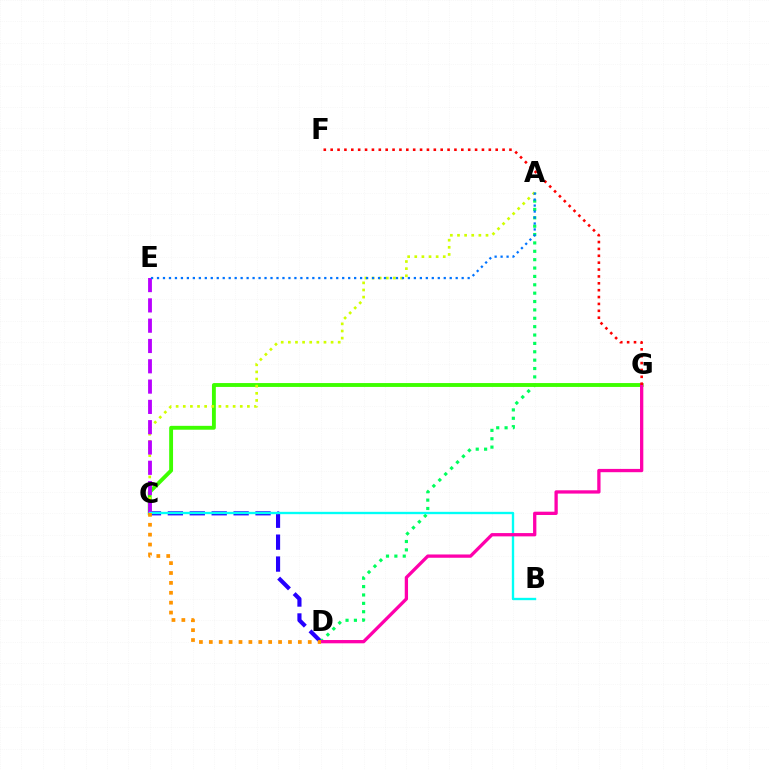{('C', 'D'): [{'color': '#2500ff', 'line_style': 'dashed', 'thickness': 2.98}, {'color': '#ff9400', 'line_style': 'dotted', 'thickness': 2.69}], ('A', 'D'): [{'color': '#00ff5c', 'line_style': 'dotted', 'thickness': 2.27}], ('C', 'G'): [{'color': '#3dff00', 'line_style': 'solid', 'thickness': 2.79}], ('A', 'C'): [{'color': '#d1ff00', 'line_style': 'dotted', 'thickness': 1.94}], ('C', 'E'): [{'color': '#b900ff', 'line_style': 'dashed', 'thickness': 2.76}], ('B', 'C'): [{'color': '#00fff6', 'line_style': 'solid', 'thickness': 1.69}], ('D', 'G'): [{'color': '#ff00ac', 'line_style': 'solid', 'thickness': 2.37}], ('F', 'G'): [{'color': '#ff0000', 'line_style': 'dotted', 'thickness': 1.87}], ('A', 'E'): [{'color': '#0074ff', 'line_style': 'dotted', 'thickness': 1.62}]}